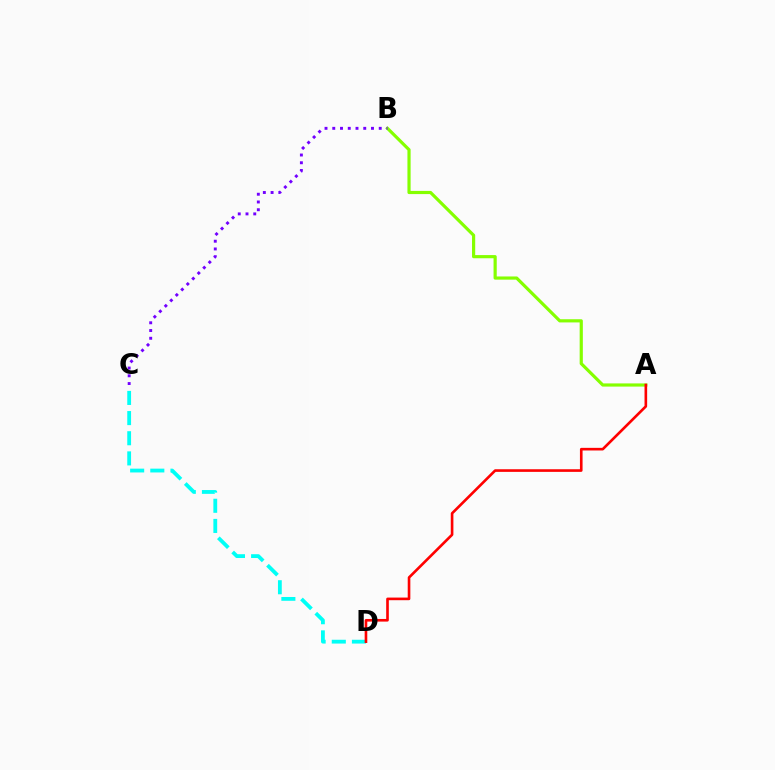{('A', 'B'): [{'color': '#84ff00', 'line_style': 'solid', 'thickness': 2.29}], ('C', 'D'): [{'color': '#00fff6', 'line_style': 'dashed', 'thickness': 2.74}], ('B', 'C'): [{'color': '#7200ff', 'line_style': 'dotted', 'thickness': 2.1}], ('A', 'D'): [{'color': '#ff0000', 'line_style': 'solid', 'thickness': 1.89}]}